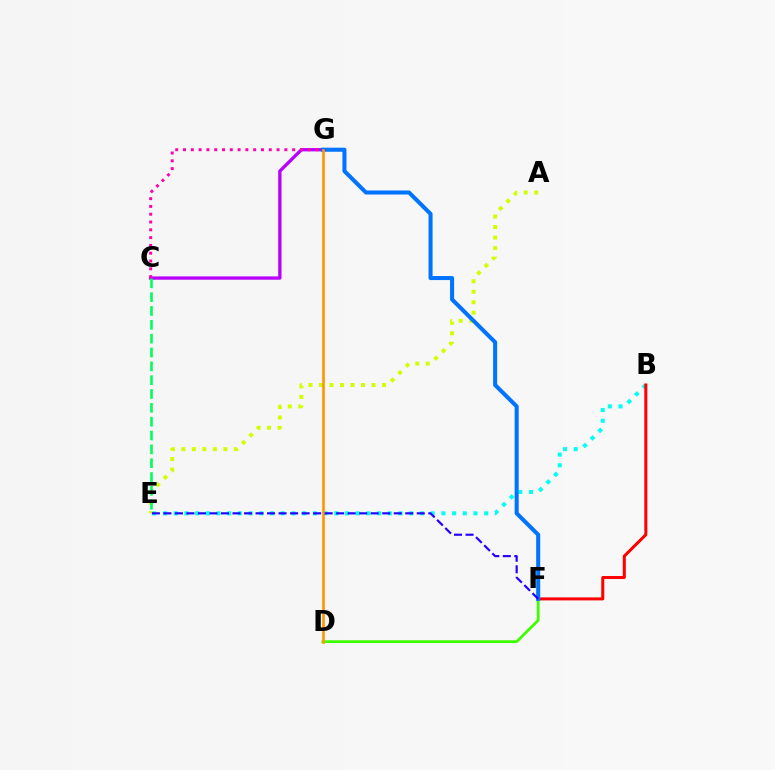{('B', 'E'): [{'color': '#00fff6', 'line_style': 'dotted', 'thickness': 2.91}], ('C', 'G'): [{'color': '#b900ff', 'line_style': 'solid', 'thickness': 2.38}, {'color': '#ff00ac', 'line_style': 'dotted', 'thickness': 2.12}], ('A', 'E'): [{'color': '#d1ff00', 'line_style': 'dotted', 'thickness': 2.86}], ('C', 'E'): [{'color': '#00ff5c', 'line_style': 'dashed', 'thickness': 1.88}], ('D', 'F'): [{'color': '#3dff00', 'line_style': 'solid', 'thickness': 2.0}], ('B', 'F'): [{'color': '#ff0000', 'line_style': 'solid', 'thickness': 2.18}], ('F', 'G'): [{'color': '#0074ff', 'line_style': 'solid', 'thickness': 2.91}], ('D', 'G'): [{'color': '#ff9400', 'line_style': 'solid', 'thickness': 1.88}], ('E', 'F'): [{'color': '#2500ff', 'line_style': 'dashed', 'thickness': 1.56}]}